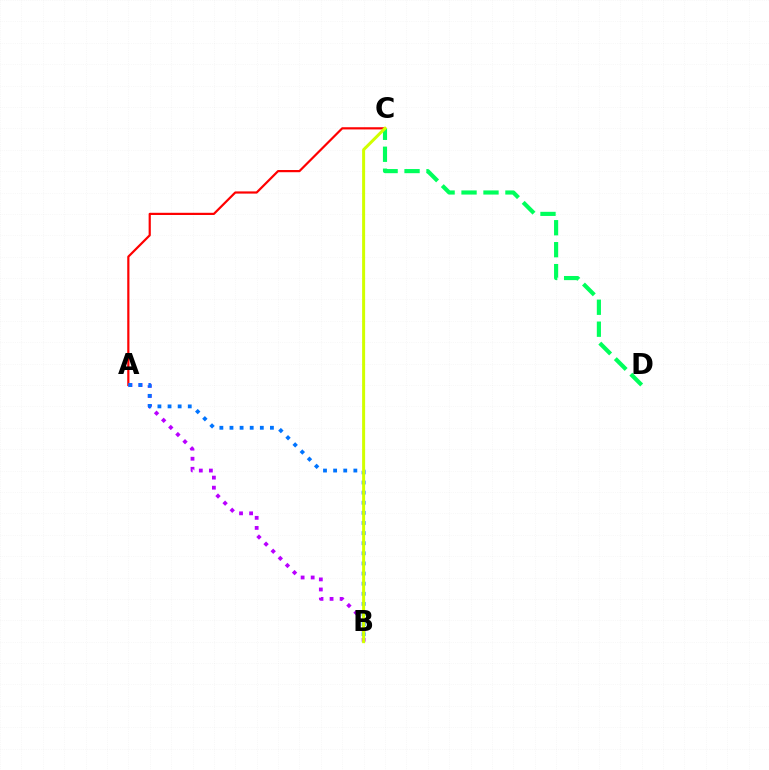{('A', 'C'): [{'color': '#ff0000', 'line_style': 'solid', 'thickness': 1.58}], ('C', 'D'): [{'color': '#00ff5c', 'line_style': 'dashed', 'thickness': 2.98}], ('A', 'B'): [{'color': '#b900ff', 'line_style': 'dotted', 'thickness': 2.74}, {'color': '#0074ff', 'line_style': 'dotted', 'thickness': 2.75}], ('B', 'C'): [{'color': '#d1ff00', 'line_style': 'solid', 'thickness': 2.16}]}